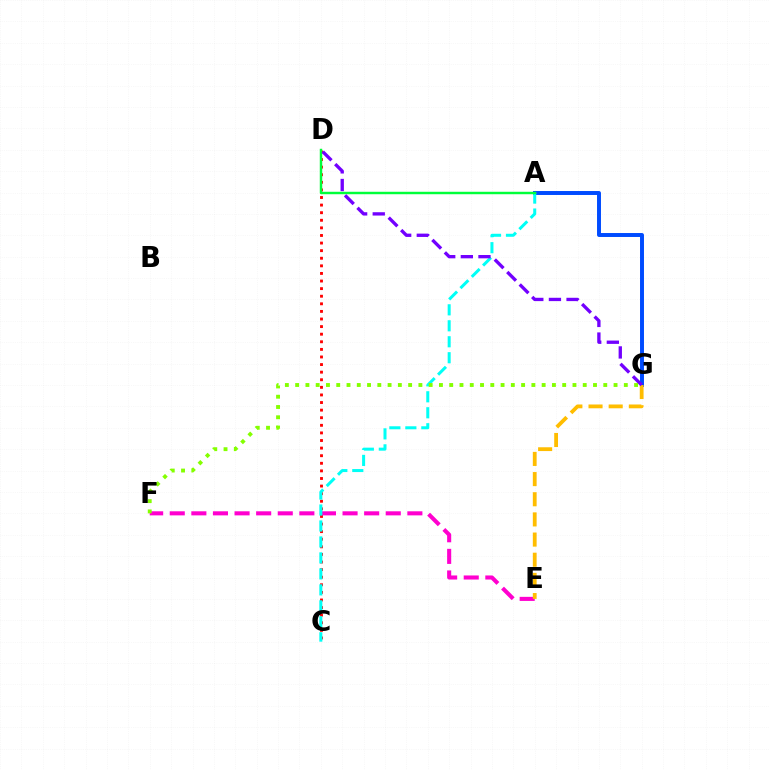{('C', 'D'): [{'color': '#ff0000', 'line_style': 'dotted', 'thickness': 2.06}], ('A', 'G'): [{'color': '#004bff', 'line_style': 'solid', 'thickness': 2.84}], ('E', 'F'): [{'color': '#ff00cf', 'line_style': 'dashed', 'thickness': 2.93}], ('A', 'C'): [{'color': '#00fff6', 'line_style': 'dashed', 'thickness': 2.17}], ('A', 'D'): [{'color': '#00ff39', 'line_style': 'solid', 'thickness': 1.76}], ('E', 'G'): [{'color': '#ffbd00', 'line_style': 'dashed', 'thickness': 2.74}], ('D', 'G'): [{'color': '#7200ff', 'line_style': 'dashed', 'thickness': 2.4}], ('F', 'G'): [{'color': '#84ff00', 'line_style': 'dotted', 'thickness': 2.79}]}